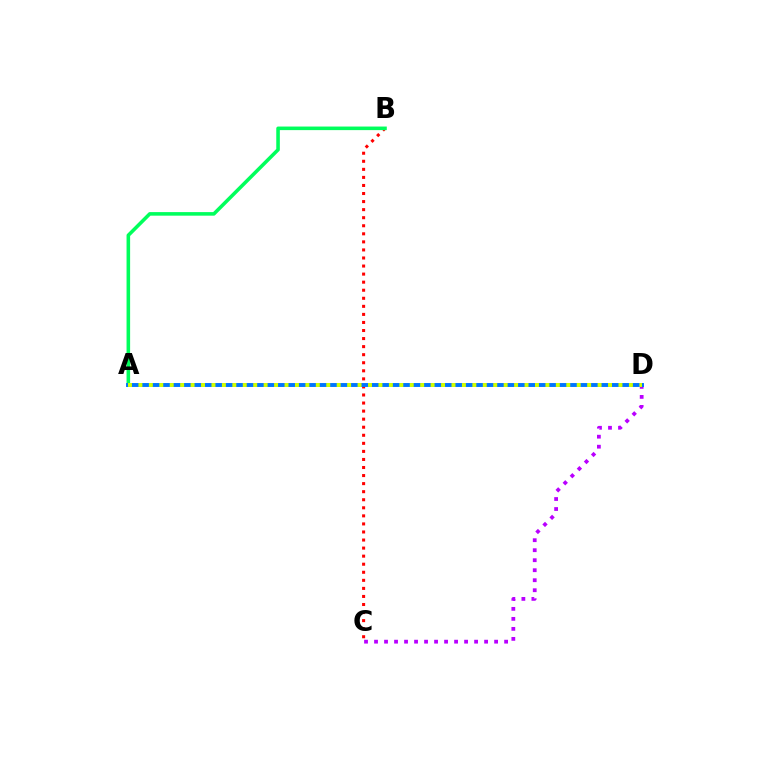{('C', 'D'): [{'color': '#b900ff', 'line_style': 'dotted', 'thickness': 2.72}], ('B', 'C'): [{'color': '#ff0000', 'line_style': 'dotted', 'thickness': 2.19}], ('A', 'B'): [{'color': '#00ff5c', 'line_style': 'solid', 'thickness': 2.57}], ('A', 'D'): [{'color': '#0074ff', 'line_style': 'solid', 'thickness': 2.81}, {'color': '#d1ff00', 'line_style': 'dotted', 'thickness': 2.84}]}